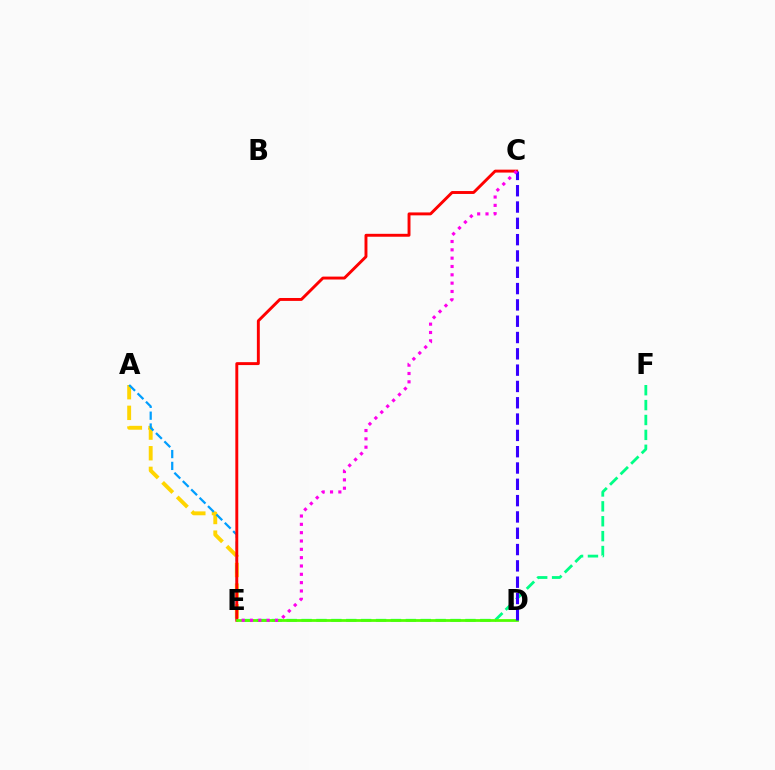{('E', 'F'): [{'color': '#00ff86', 'line_style': 'dashed', 'thickness': 2.02}], ('A', 'E'): [{'color': '#ffd500', 'line_style': 'dashed', 'thickness': 2.8}, {'color': '#009eff', 'line_style': 'dashed', 'thickness': 1.61}], ('C', 'E'): [{'color': '#ff0000', 'line_style': 'solid', 'thickness': 2.1}, {'color': '#ff00ed', 'line_style': 'dotted', 'thickness': 2.26}], ('D', 'E'): [{'color': '#4fff00', 'line_style': 'solid', 'thickness': 1.99}], ('C', 'D'): [{'color': '#3700ff', 'line_style': 'dashed', 'thickness': 2.22}]}